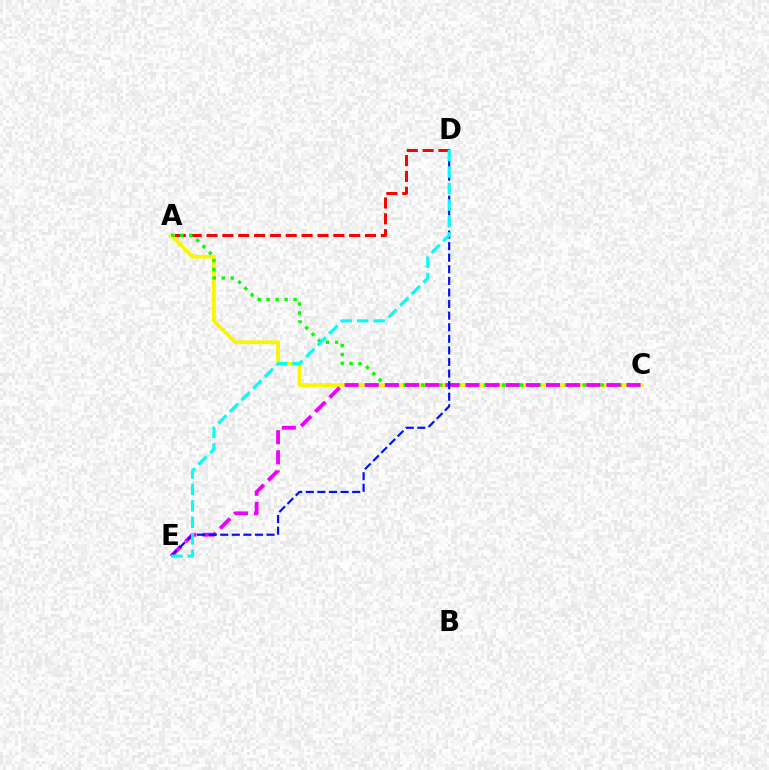{('A', 'C'): [{'color': '#fcf500', 'line_style': 'solid', 'thickness': 2.7}, {'color': '#08ff00', 'line_style': 'dotted', 'thickness': 2.44}], ('A', 'D'): [{'color': '#ff0000', 'line_style': 'dashed', 'thickness': 2.15}], ('C', 'E'): [{'color': '#ee00ff', 'line_style': 'dashed', 'thickness': 2.74}], ('D', 'E'): [{'color': '#0010ff', 'line_style': 'dashed', 'thickness': 1.57}, {'color': '#00fff6', 'line_style': 'dashed', 'thickness': 2.24}]}